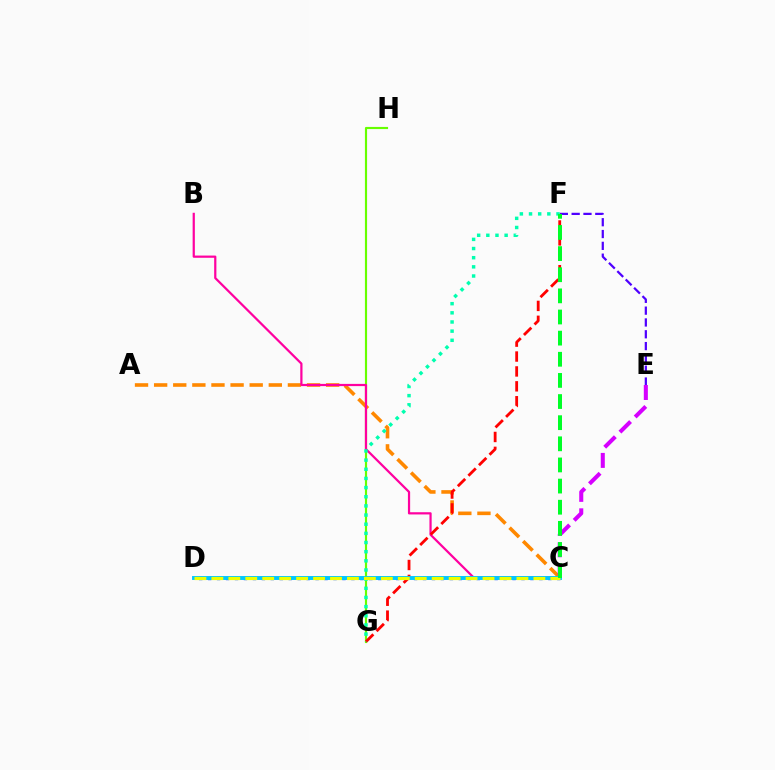{('G', 'H'): [{'color': '#66ff00', 'line_style': 'solid', 'thickness': 1.55}], ('E', 'F'): [{'color': '#4f00ff', 'line_style': 'dashed', 'thickness': 1.61}], ('C', 'D'): [{'color': '#003fff', 'line_style': 'dotted', 'thickness': 2.43}, {'color': '#00c7ff', 'line_style': 'solid', 'thickness': 2.81}, {'color': '#eeff00', 'line_style': 'dashed', 'thickness': 2.3}], ('A', 'C'): [{'color': '#ff8800', 'line_style': 'dashed', 'thickness': 2.6}], ('C', 'E'): [{'color': '#d600ff', 'line_style': 'dashed', 'thickness': 2.91}], ('B', 'C'): [{'color': '#ff00a0', 'line_style': 'solid', 'thickness': 1.6}], ('F', 'G'): [{'color': '#ff0000', 'line_style': 'dashed', 'thickness': 2.02}, {'color': '#00ffaf', 'line_style': 'dotted', 'thickness': 2.49}], ('C', 'F'): [{'color': '#00ff27', 'line_style': 'dashed', 'thickness': 2.87}]}